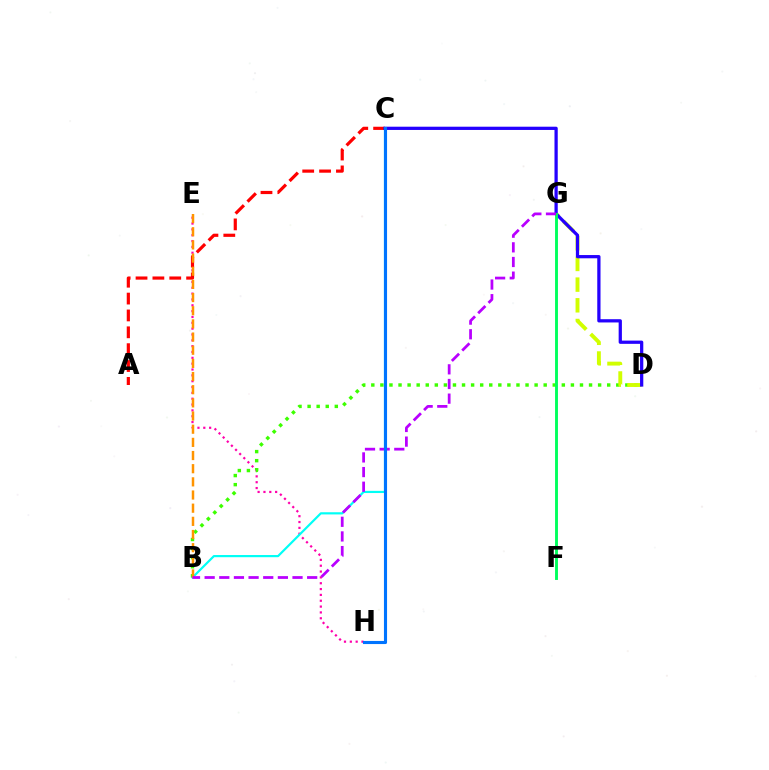{('E', 'H'): [{'color': '#ff00ac', 'line_style': 'dotted', 'thickness': 1.59}], ('B', 'D'): [{'color': '#3dff00', 'line_style': 'dotted', 'thickness': 2.46}], ('D', 'G'): [{'color': '#d1ff00', 'line_style': 'dashed', 'thickness': 2.81}], ('B', 'C'): [{'color': '#00fff6', 'line_style': 'solid', 'thickness': 1.57}], ('A', 'C'): [{'color': '#ff0000', 'line_style': 'dashed', 'thickness': 2.29}], ('C', 'D'): [{'color': '#2500ff', 'line_style': 'solid', 'thickness': 2.34}], ('F', 'G'): [{'color': '#00ff5c', 'line_style': 'solid', 'thickness': 2.09}], ('B', 'E'): [{'color': '#ff9400', 'line_style': 'dashed', 'thickness': 1.79}], ('B', 'G'): [{'color': '#b900ff', 'line_style': 'dashed', 'thickness': 1.99}], ('C', 'H'): [{'color': '#0074ff', 'line_style': 'solid', 'thickness': 2.24}]}